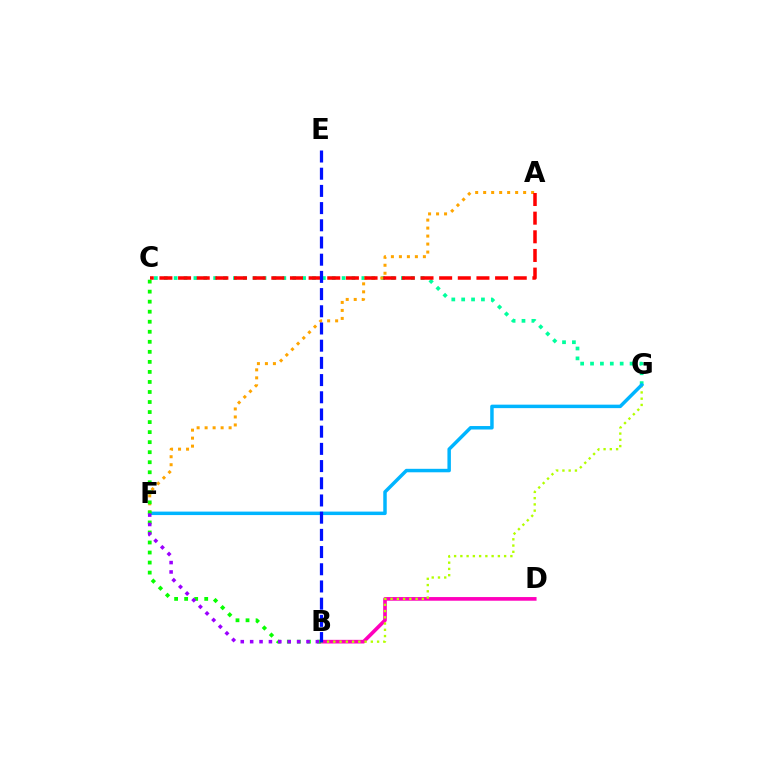{('B', 'D'): [{'color': '#ff00bd', 'line_style': 'solid', 'thickness': 2.63}], ('C', 'G'): [{'color': '#00ff9d', 'line_style': 'dotted', 'thickness': 2.68}], ('A', 'F'): [{'color': '#ffa500', 'line_style': 'dotted', 'thickness': 2.17}], ('B', 'G'): [{'color': '#b3ff00', 'line_style': 'dotted', 'thickness': 1.7}], ('F', 'G'): [{'color': '#00b5ff', 'line_style': 'solid', 'thickness': 2.5}], ('A', 'C'): [{'color': '#ff0000', 'line_style': 'dashed', 'thickness': 2.53}], ('B', 'C'): [{'color': '#08ff00', 'line_style': 'dotted', 'thickness': 2.73}], ('B', 'F'): [{'color': '#9b00ff', 'line_style': 'dotted', 'thickness': 2.55}], ('B', 'E'): [{'color': '#0010ff', 'line_style': 'dashed', 'thickness': 2.34}]}